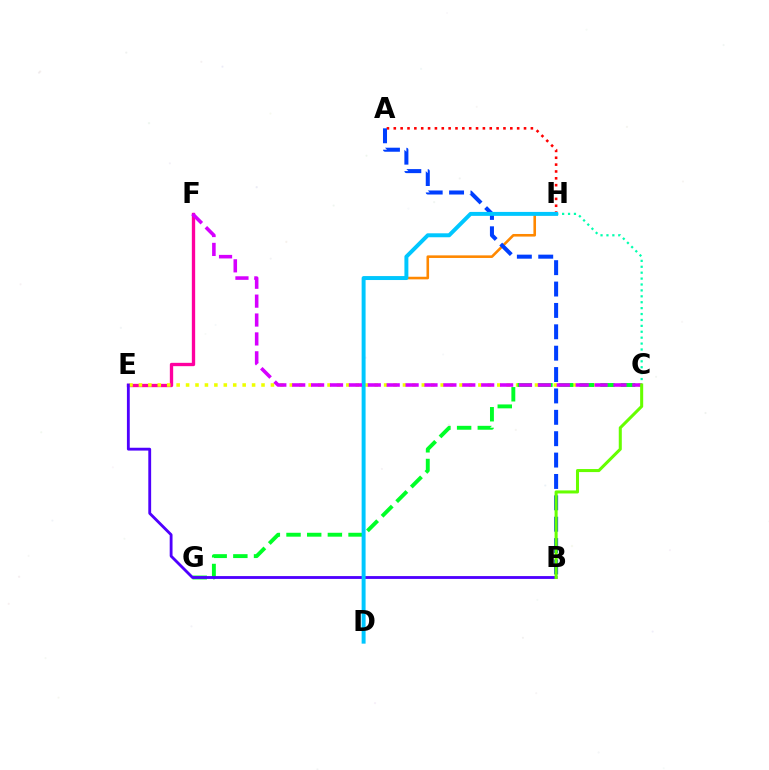{('C', 'H'): [{'color': '#00ffaf', 'line_style': 'dotted', 'thickness': 1.61}], ('A', 'H'): [{'color': '#ff0000', 'line_style': 'dotted', 'thickness': 1.86}], ('E', 'F'): [{'color': '#ff00a0', 'line_style': 'solid', 'thickness': 2.4}], ('C', 'E'): [{'color': '#eeff00', 'line_style': 'dotted', 'thickness': 2.56}], ('C', 'G'): [{'color': '#00ff27', 'line_style': 'dashed', 'thickness': 2.81}], ('B', 'E'): [{'color': '#4f00ff', 'line_style': 'solid', 'thickness': 2.04}], ('D', 'H'): [{'color': '#ff8800', 'line_style': 'solid', 'thickness': 1.87}, {'color': '#00c7ff', 'line_style': 'solid', 'thickness': 2.85}], ('A', 'B'): [{'color': '#003fff', 'line_style': 'dashed', 'thickness': 2.9}], ('C', 'F'): [{'color': '#d600ff', 'line_style': 'dashed', 'thickness': 2.57}], ('B', 'C'): [{'color': '#66ff00', 'line_style': 'solid', 'thickness': 2.19}]}